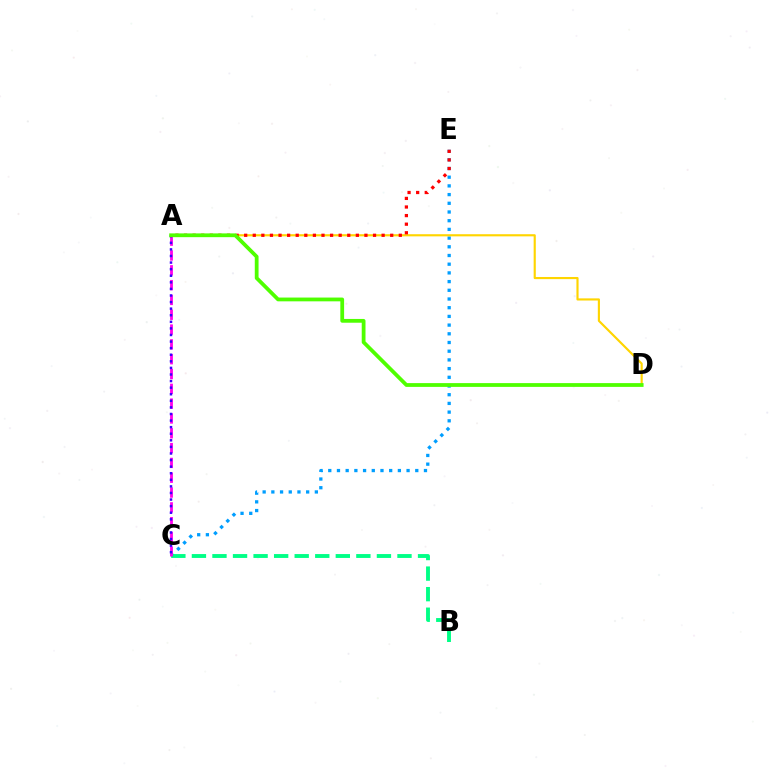{('C', 'E'): [{'color': '#009eff', 'line_style': 'dotted', 'thickness': 2.36}], ('B', 'C'): [{'color': '#00ff86', 'line_style': 'dashed', 'thickness': 2.79}], ('A', 'D'): [{'color': '#ffd500', 'line_style': 'solid', 'thickness': 1.55}, {'color': '#4fff00', 'line_style': 'solid', 'thickness': 2.72}], ('A', 'E'): [{'color': '#ff0000', 'line_style': 'dotted', 'thickness': 2.33}], ('A', 'C'): [{'color': '#ff00ed', 'line_style': 'dashed', 'thickness': 2.01}, {'color': '#3700ff', 'line_style': 'dotted', 'thickness': 1.79}]}